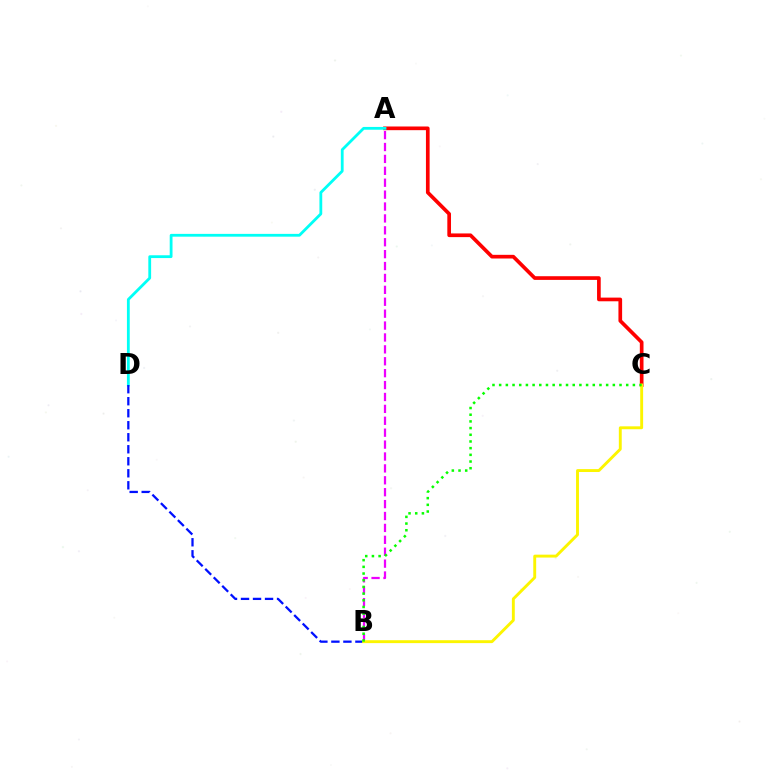{('A', 'C'): [{'color': '#ff0000', 'line_style': 'solid', 'thickness': 2.65}], ('A', 'D'): [{'color': '#00fff6', 'line_style': 'solid', 'thickness': 2.01}], ('A', 'B'): [{'color': '#ee00ff', 'line_style': 'dashed', 'thickness': 1.62}], ('B', 'D'): [{'color': '#0010ff', 'line_style': 'dashed', 'thickness': 1.63}], ('B', 'C'): [{'color': '#fcf500', 'line_style': 'solid', 'thickness': 2.08}, {'color': '#08ff00', 'line_style': 'dotted', 'thickness': 1.82}]}